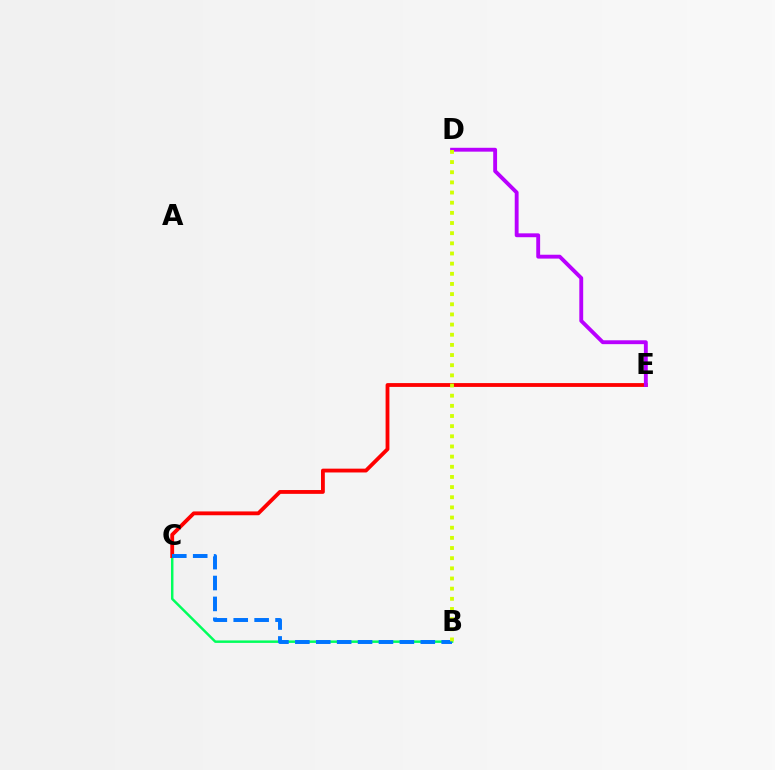{('B', 'C'): [{'color': '#00ff5c', 'line_style': 'solid', 'thickness': 1.78}, {'color': '#0074ff', 'line_style': 'dashed', 'thickness': 2.84}], ('C', 'E'): [{'color': '#ff0000', 'line_style': 'solid', 'thickness': 2.75}], ('D', 'E'): [{'color': '#b900ff', 'line_style': 'solid', 'thickness': 2.78}], ('B', 'D'): [{'color': '#d1ff00', 'line_style': 'dotted', 'thickness': 2.76}]}